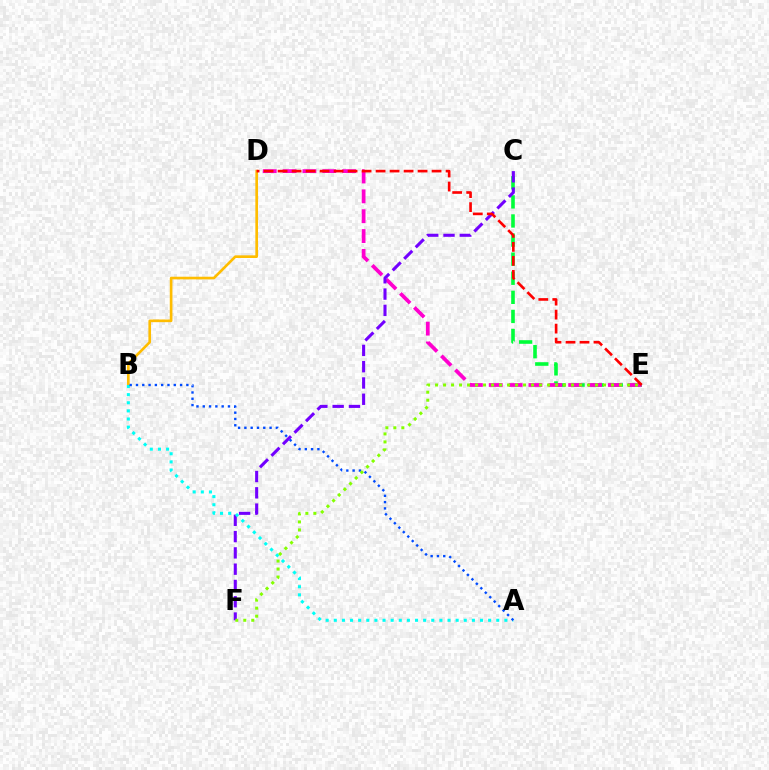{('C', 'E'): [{'color': '#00ff39', 'line_style': 'dashed', 'thickness': 2.59}], ('B', 'D'): [{'color': '#ffbd00', 'line_style': 'solid', 'thickness': 1.91}], ('D', 'E'): [{'color': '#ff00cf', 'line_style': 'dashed', 'thickness': 2.7}, {'color': '#ff0000', 'line_style': 'dashed', 'thickness': 1.9}], ('C', 'F'): [{'color': '#7200ff', 'line_style': 'dashed', 'thickness': 2.21}], ('A', 'B'): [{'color': '#00fff6', 'line_style': 'dotted', 'thickness': 2.21}, {'color': '#004bff', 'line_style': 'dotted', 'thickness': 1.71}], ('E', 'F'): [{'color': '#84ff00', 'line_style': 'dotted', 'thickness': 2.17}]}